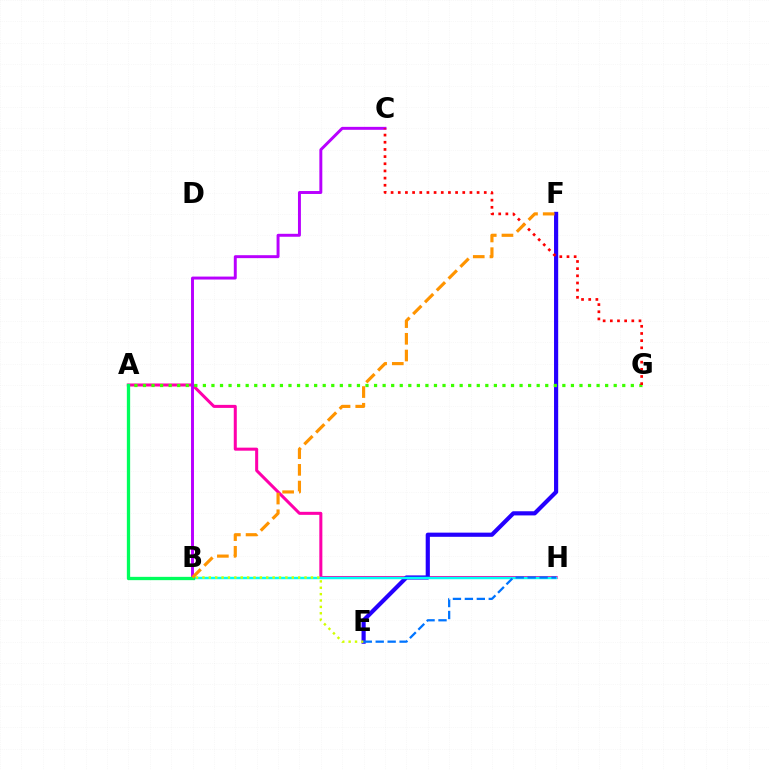{('A', 'H'): [{'color': '#ff00ac', 'line_style': 'solid', 'thickness': 2.18}], ('E', 'F'): [{'color': '#2500ff', 'line_style': 'solid', 'thickness': 3.0}], ('A', 'G'): [{'color': '#3dff00', 'line_style': 'dotted', 'thickness': 2.33}], ('B', 'H'): [{'color': '#00fff6', 'line_style': 'solid', 'thickness': 1.76}], ('B', 'C'): [{'color': '#b900ff', 'line_style': 'solid', 'thickness': 2.12}], ('B', 'E'): [{'color': '#d1ff00', 'line_style': 'dotted', 'thickness': 1.73}], ('C', 'G'): [{'color': '#ff0000', 'line_style': 'dotted', 'thickness': 1.95}], ('E', 'H'): [{'color': '#0074ff', 'line_style': 'dashed', 'thickness': 1.62}], ('A', 'B'): [{'color': '#00ff5c', 'line_style': 'solid', 'thickness': 2.38}], ('B', 'F'): [{'color': '#ff9400', 'line_style': 'dashed', 'thickness': 2.27}]}